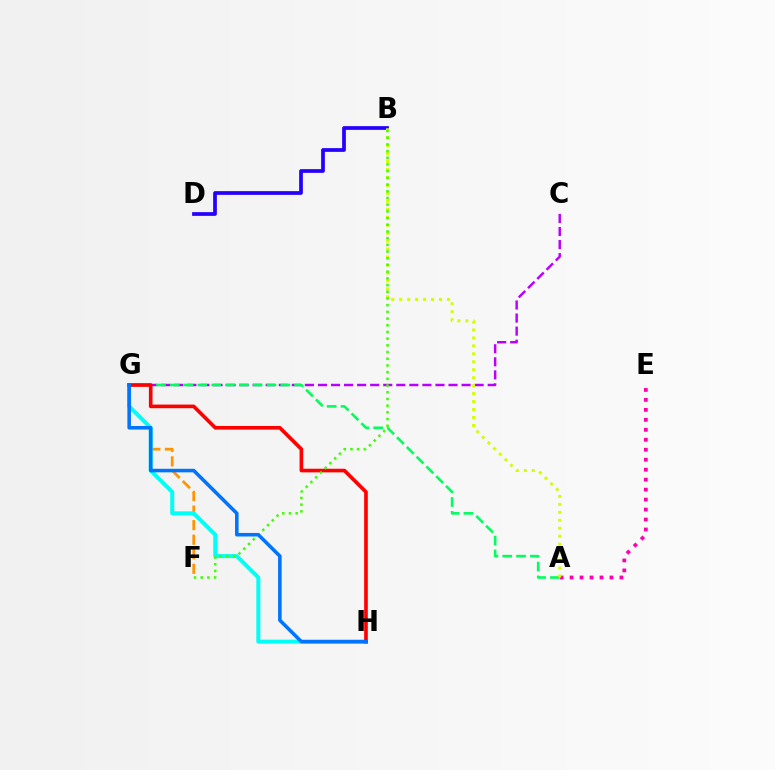{('F', 'G'): [{'color': '#ff9400', 'line_style': 'dashed', 'thickness': 1.98}], ('B', 'D'): [{'color': '#2500ff', 'line_style': 'solid', 'thickness': 2.68}], ('C', 'G'): [{'color': '#b900ff', 'line_style': 'dashed', 'thickness': 1.77}], ('A', 'E'): [{'color': '#ff00ac', 'line_style': 'dotted', 'thickness': 2.71}], ('G', 'H'): [{'color': '#00fff6', 'line_style': 'solid', 'thickness': 2.88}, {'color': '#ff0000', 'line_style': 'solid', 'thickness': 2.62}, {'color': '#0074ff', 'line_style': 'solid', 'thickness': 2.56}], ('A', 'G'): [{'color': '#00ff5c', 'line_style': 'dashed', 'thickness': 1.88}], ('A', 'B'): [{'color': '#d1ff00', 'line_style': 'dotted', 'thickness': 2.16}], ('B', 'F'): [{'color': '#3dff00', 'line_style': 'dotted', 'thickness': 1.82}]}